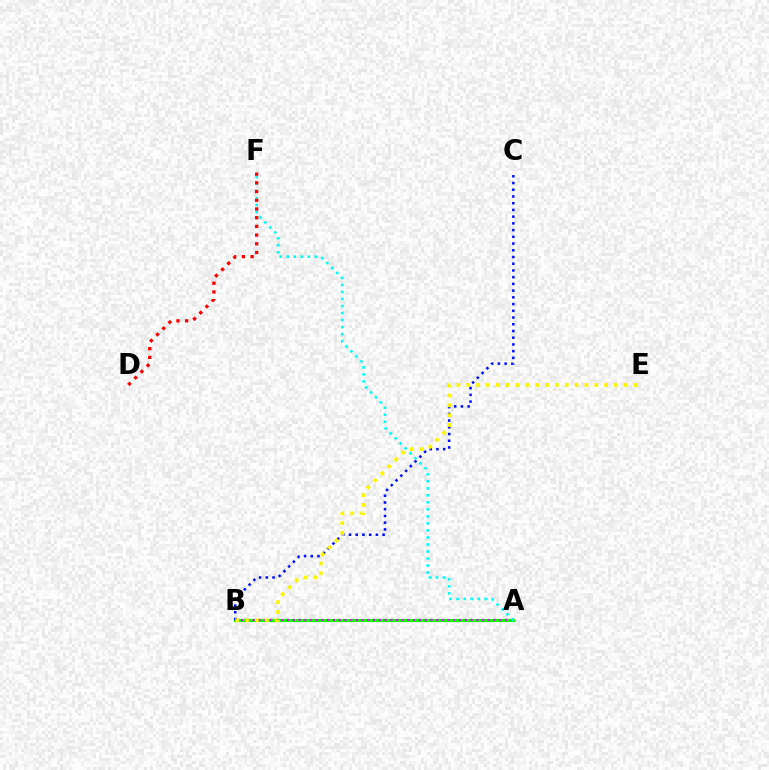{('A', 'B'): [{'color': '#08ff00', 'line_style': 'solid', 'thickness': 2.24}, {'color': '#ee00ff', 'line_style': 'dotted', 'thickness': 1.56}], ('B', 'C'): [{'color': '#0010ff', 'line_style': 'dotted', 'thickness': 1.83}], ('A', 'F'): [{'color': '#00fff6', 'line_style': 'dotted', 'thickness': 1.91}], ('B', 'E'): [{'color': '#fcf500', 'line_style': 'dotted', 'thickness': 2.68}], ('D', 'F'): [{'color': '#ff0000', 'line_style': 'dotted', 'thickness': 2.37}]}